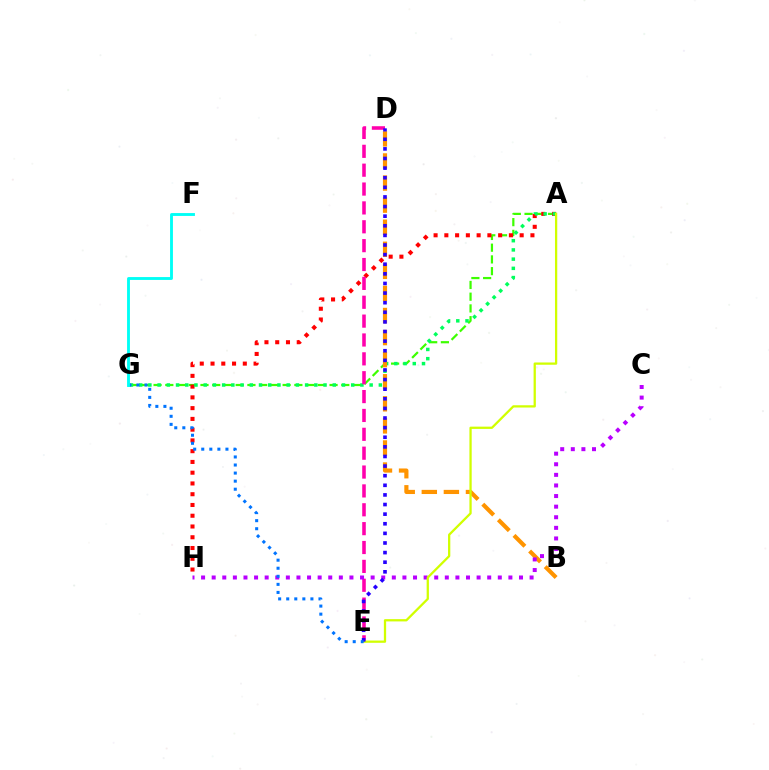{('A', 'G'): [{'color': '#3dff00', 'line_style': 'dashed', 'thickness': 1.59}, {'color': '#00ff5c', 'line_style': 'dotted', 'thickness': 2.5}], ('A', 'H'): [{'color': '#ff0000', 'line_style': 'dotted', 'thickness': 2.92}], ('B', 'D'): [{'color': '#ff9400', 'line_style': 'dashed', 'thickness': 3.0}], ('D', 'E'): [{'color': '#ff00ac', 'line_style': 'dashed', 'thickness': 2.56}, {'color': '#2500ff', 'line_style': 'dotted', 'thickness': 2.61}], ('C', 'H'): [{'color': '#b900ff', 'line_style': 'dotted', 'thickness': 2.88}], ('A', 'E'): [{'color': '#d1ff00', 'line_style': 'solid', 'thickness': 1.64}], ('E', 'G'): [{'color': '#0074ff', 'line_style': 'dotted', 'thickness': 2.19}], ('F', 'G'): [{'color': '#00fff6', 'line_style': 'solid', 'thickness': 2.06}]}